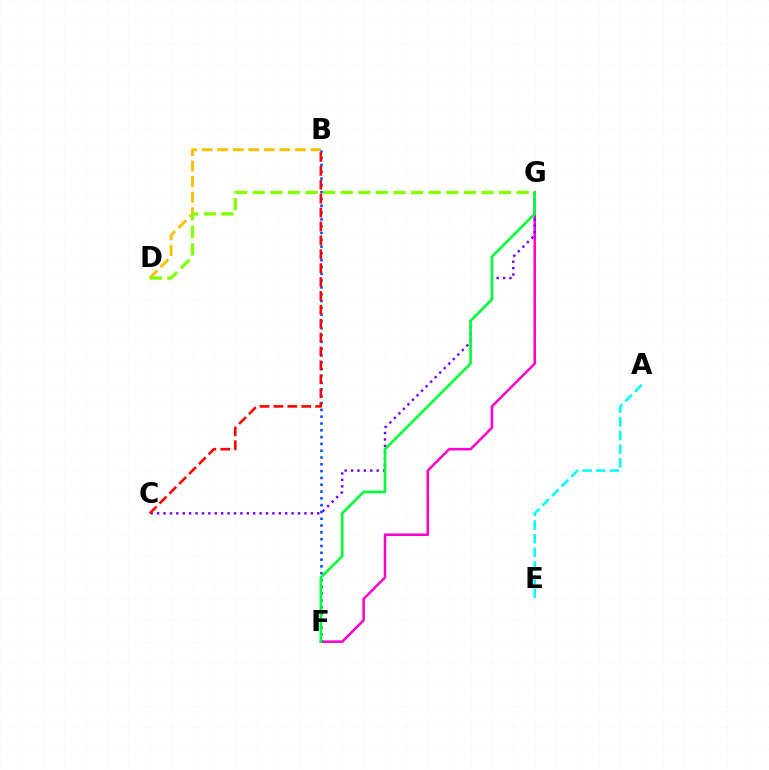{('F', 'G'): [{'color': '#ff00cf', 'line_style': 'solid', 'thickness': 1.83}, {'color': '#00ff39', 'line_style': 'solid', 'thickness': 1.91}], ('B', 'D'): [{'color': '#ffbd00', 'line_style': 'dashed', 'thickness': 2.11}], ('C', 'G'): [{'color': '#7200ff', 'line_style': 'dotted', 'thickness': 1.74}], ('B', 'F'): [{'color': '#004bff', 'line_style': 'dotted', 'thickness': 1.85}], ('D', 'G'): [{'color': '#84ff00', 'line_style': 'dashed', 'thickness': 2.39}], ('A', 'E'): [{'color': '#00fff6', 'line_style': 'dashed', 'thickness': 1.85}], ('B', 'C'): [{'color': '#ff0000', 'line_style': 'dashed', 'thickness': 1.89}]}